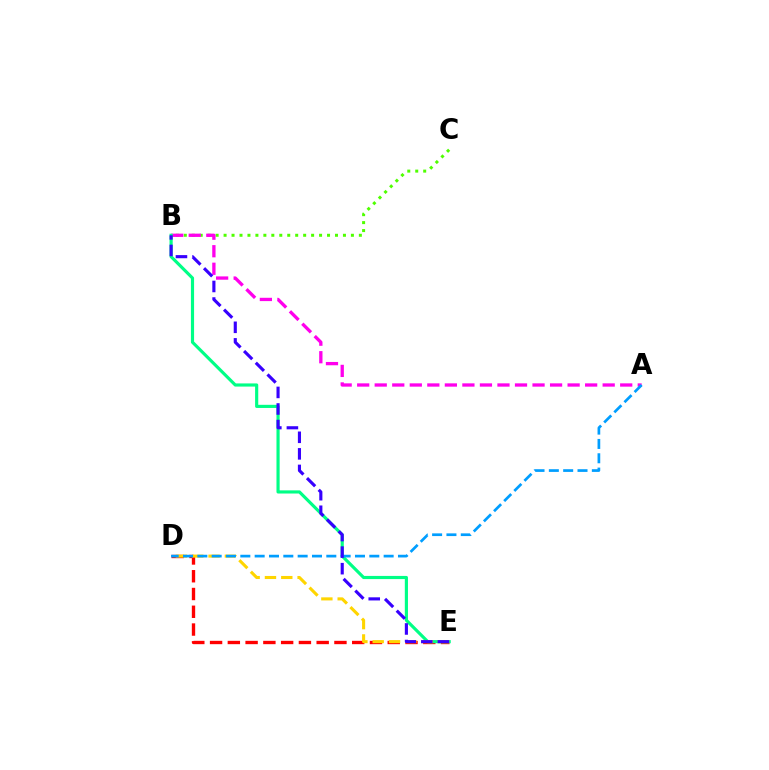{('B', 'C'): [{'color': '#4fff00', 'line_style': 'dotted', 'thickness': 2.16}], ('A', 'B'): [{'color': '#ff00ed', 'line_style': 'dashed', 'thickness': 2.38}], ('D', 'E'): [{'color': '#ff0000', 'line_style': 'dashed', 'thickness': 2.41}, {'color': '#ffd500', 'line_style': 'dashed', 'thickness': 2.22}], ('B', 'E'): [{'color': '#00ff86', 'line_style': 'solid', 'thickness': 2.27}, {'color': '#3700ff', 'line_style': 'dashed', 'thickness': 2.25}], ('A', 'D'): [{'color': '#009eff', 'line_style': 'dashed', 'thickness': 1.95}]}